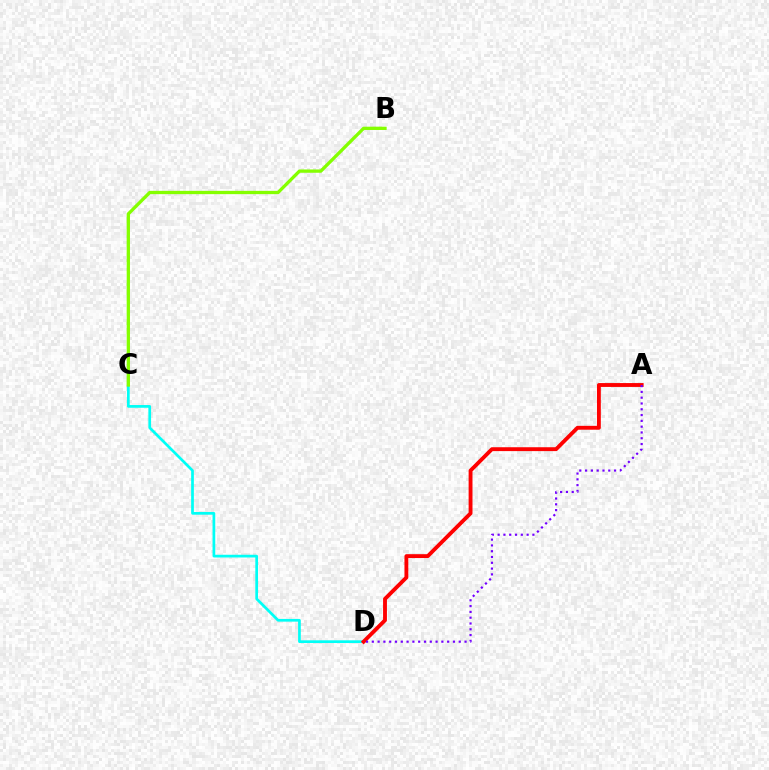{('C', 'D'): [{'color': '#00fff6', 'line_style': 'solid', 'thickness': 1.95}], ('A', 'D'): [{'color': '#ff0000', 'line_style': 'solid', 'thickness': 2.78}, {'color': '#7200ff', 'line_style': 'dotted', 'thickness': 1.57}], ('B', 'C'): [{'color': '#84ff00', 'line_style': 'solid', 'thickness': 2.37}]}